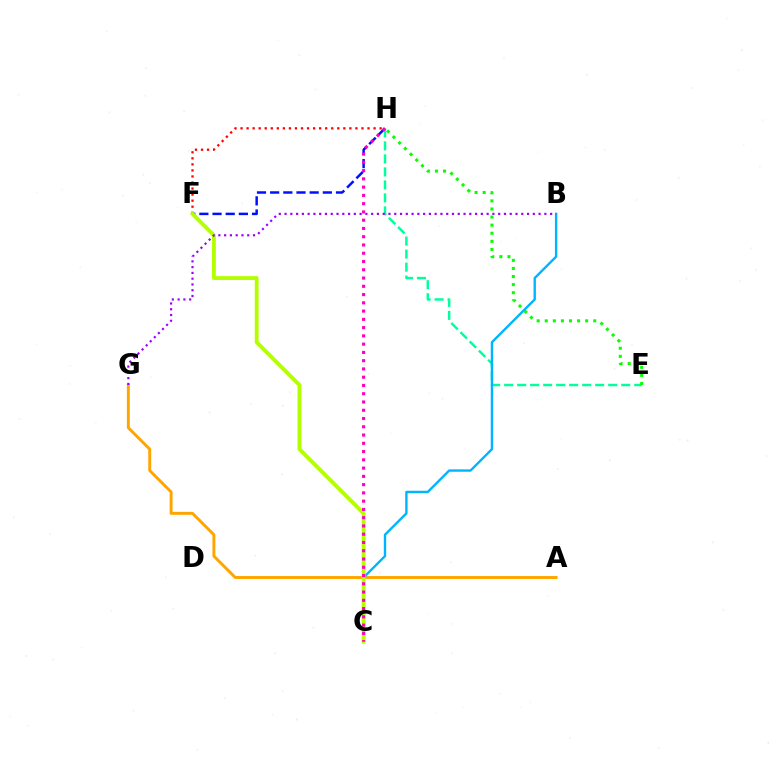{('F', 'H'): [{'color': '#0010ff', 'line_style': 'dashed', 'thickness': 1.79}, {'color': '#ff0000', 'line_style': 'dotted', 'thickness': 1.64}], ('E', 'H'): [{'color': '#00ff9d', 'line_style': 'dashed', 'thickness': 1.77}, {'color': '#08ff00', 'line_style': 'dotted', 'thickness': 2.2}], ('A', 'G'): [{'color': '#ffa500', 'line_style': 'solid', 'thickness': 2.11}], ('B', 'C'): [{'color': '#00b5ff', 'line_style': 'solid', 'thickness': 1.72}], ('C', 'F'): [{'color': '#b3ff00', 'line_style': 'solid', 'thickness': 2.77}], ('C', 'H'): [{'color': '#ff00bd', 'line_style': 'dotted', 'thickness': 2.25}], ('B', 'G'): [{'color': '#9b00ff', 'line_style': 'dotted', 'thickness': 1.57}]}